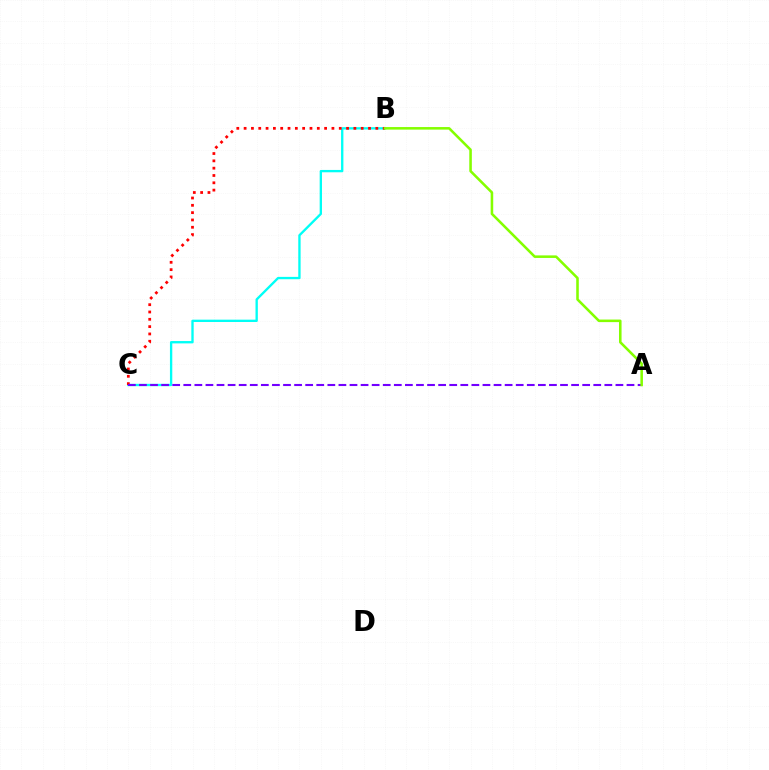{('B', 'C'): [{'color': '#00fff6', 'line_style': 'solid', 'thickness': 1.69}, {'color': '#ff0000', 'line_style': 'dotted', 'thickness': 1.99}], ('A', 'C'): [{'color': '#7200ff', 'line_style': 'dashed', 'thickness': 1.51}], ('A', 'B'): [{'color': '#84ff00', 'line_style': 'solid', 'thickness': 1.84}]}